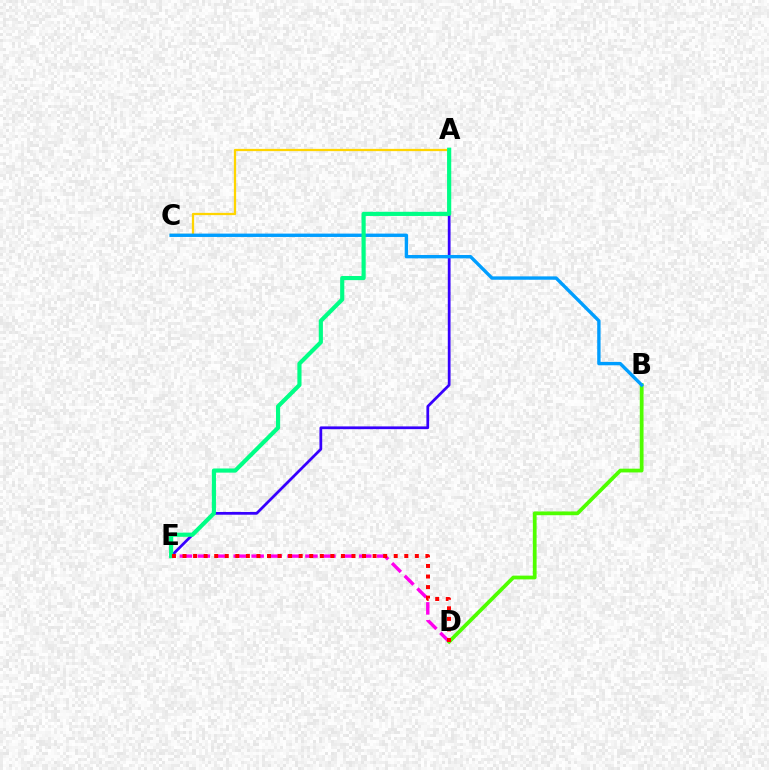{('D', 'E'): [{'color': '#ff00ed', 'line_style': 'dashed', 'thickness': 2.44}, {'color': '#ff0000', 'line_style': 'dotted', 'thickness': 2.87}], ('B', 'D'): [{'color': '#4fff00', 'line_style': 'solid', 'thickness': 2.71}], ('A', 'E'): [{'color': '#3700ff', 'line_style': 'solid', 'thickness': 1.98}, {'color': '#00ff86', 'line_style': 'solid', 'thickness': 2.99}], ('A', 'C'): [{'color': '#ffd500', 'line_style': 'solid', 'thickness': 1.63}], ('B', 'C'): [{'color': '#009eff', 'line_style': 'solid', 'thickness': 2.42}]}